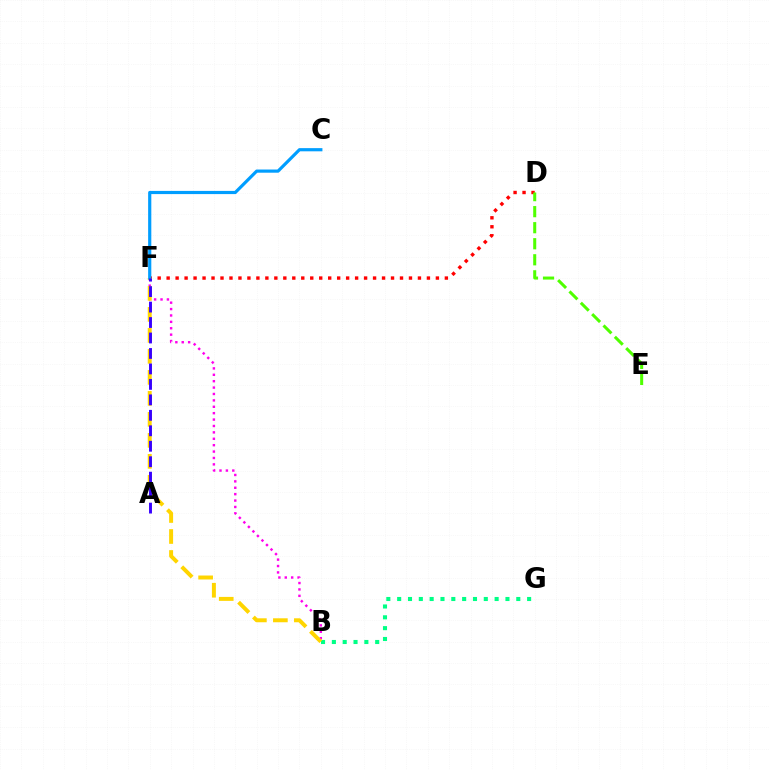{('B', 'F'): [{'color': '#ff00ed', 'line_style': 'dotted', 'thickness': 1.74}, {'color': '#ffd500', 'line_style': 'dashed', 'thickness': 2.85}], ('D', 'F'): [{'color': '#ff0000', 'line_style': 'dotted', 'thickness': 2.44}], ('B', 'G'): [{'color': '#00ff86', 'line_style': 'dotted', 'thickness': 2.94}], ('D', 'E'): [{'color': '#4fff00', 'line_style': 'dashed', 'thickness': 2.18}], ('C', 'F'): [{'color': '#009eff', 'line_style': 'solid', 'thickness': 2.29}], ('A', 'F'): [{'color': '#3700ff', 'line_style': 'dashed', 'thickness': 2.1}]}